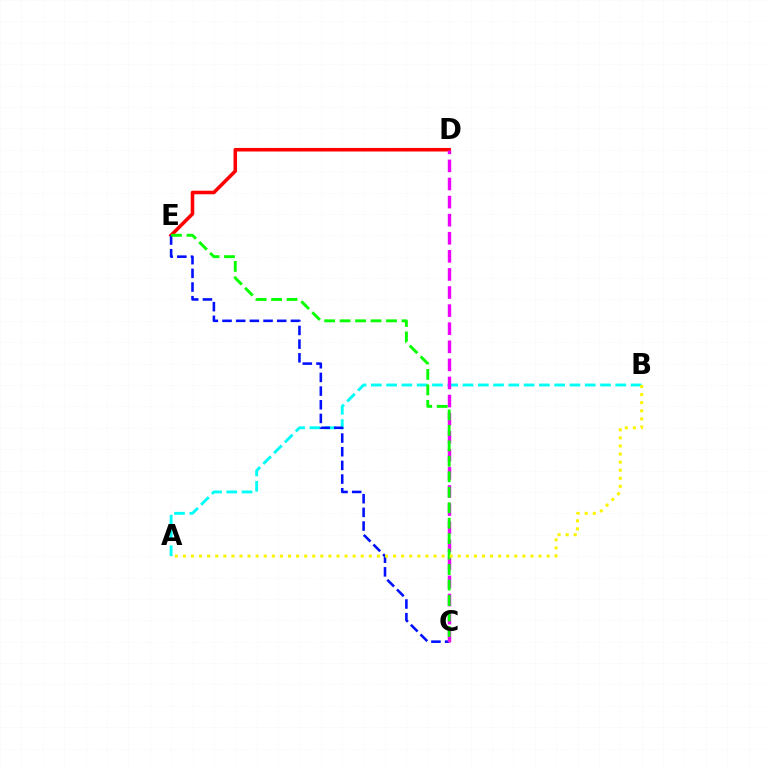{('A', 'B'): [{'color': '#00fff6', 'line_style': 'dashed', 'thickness': 2.08}, {'color': '#fcf500', 'line_style': 'dotted', 'thickness': 2.2}], ('D', 'E'): [{'color': '#ff0000', 'line_style': 'solid', 'thickness': 2.55}], ('C', 'E'): [{'color': '#0010ff', 'line_style': 'dashed', 'thickness': 1.86}, {'color': '#08ff00', 'line_style': 'dashed', 'thickness': 2.1}], ('C', 'D'): [{'color': '#ee00ff', 'line_style': 'dashed', 'thickness': 2.46}]}